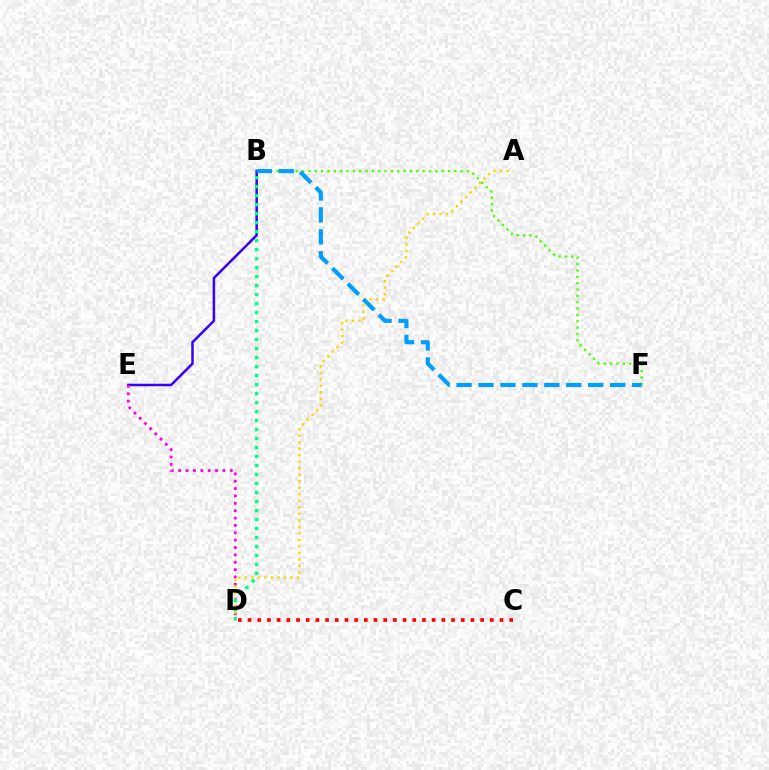{('B', 'E'): [{'color': '#3700ff', 'line_style': 'solid', 'thickness': 1.81}], ('D', 'E'): [{'color': '#ff00ed', 'line_style': 'dotted', 'thickness': 2.0}], ('A', 'D'): [{'color': '#ffd500', 'line_style': 'dotted', 'thickness': 1.77}], ('C', 'D'): [{'color': '#ff0000', 'line_style': 'dotted', 'thickness': 2.63}], ('B', 'F'): [{'color': '#4fff00', 'line_style': 'dotted', 'thickness': 1.72}, {'color': '#009eff', 'line_style': 'dashed', 'thickness': 2.98}], ('B', 'D'): [{'color': '#00ff86', 'line_style': 'dotted', 'thickness': 2.44}]}